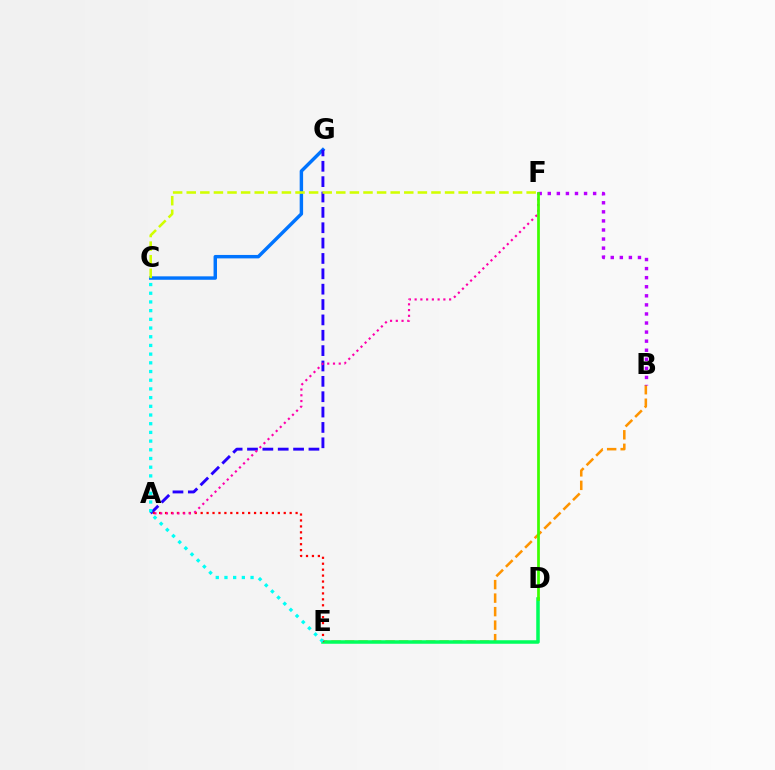{('C', 'G'): [{'color': '#0074ff', 'line_style': 'solid', 'thickness': 2.47}], ('B', 'E'): [{'color': '#ff9400', 'line_style': 'dashed', 'thickness': 1.84}], ('A', 'G'): [{'color': '#2500ff', 'line_style': 'dashed', 'thickness': 2.09}], ('B', 'F'): [{'color': '#b900ff', 'line_style': 'dotted', 'thickness': 2.46}], ('D', 'E'): [{'color': '#00ff5c', 'line_style': 'solid', 'thickness': 2.53}], ('A', 'E'): [{'color': '#ff0000', 'line_style': 'dotted', 'thickness': 1.61}], ('A', 'F'): [{'color': '#ff00ac', 'line_style': 'dotted', 'thickness': 1.56}], ('C', 'E'): [{'color': '#00fff6', 'line_style': 'dotted', 'thickness': 2.36}], ('C', 'F'): [{'color': '#d1ff00', 'line_style': 'dashed', 'thickness': 1.85}], ('D', 'F'): [{'color': '#3dff00', 'line_style': 'solid', 'thickness': 1.97}]}